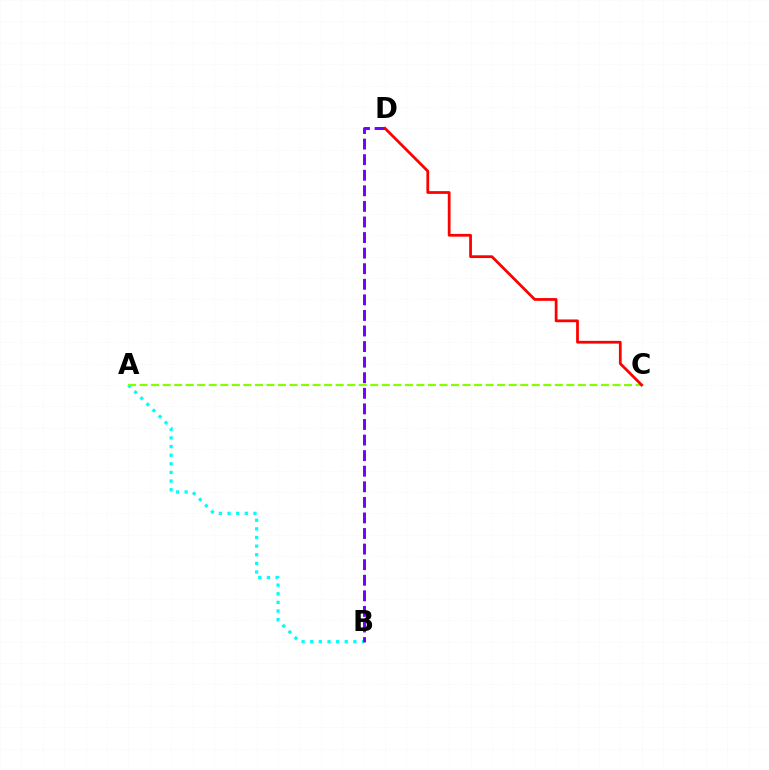{('A', 'B'): [{'color': '#00fff6', 'line_style': 'dotted', 'thickness': 2.34}], ('A', 'C'): [{'color': '#84ff00', 'line_style': 'dashed', 'thickness': 1.57}], ('B', 'D'): [{'color': '#7200ff', 'line_style': 'dashed', 'thickness': 2.12}], ('C', 'D'): [{'color': '#ff0000', 'line_style': 'solid', 'thickness': 1.99}]}